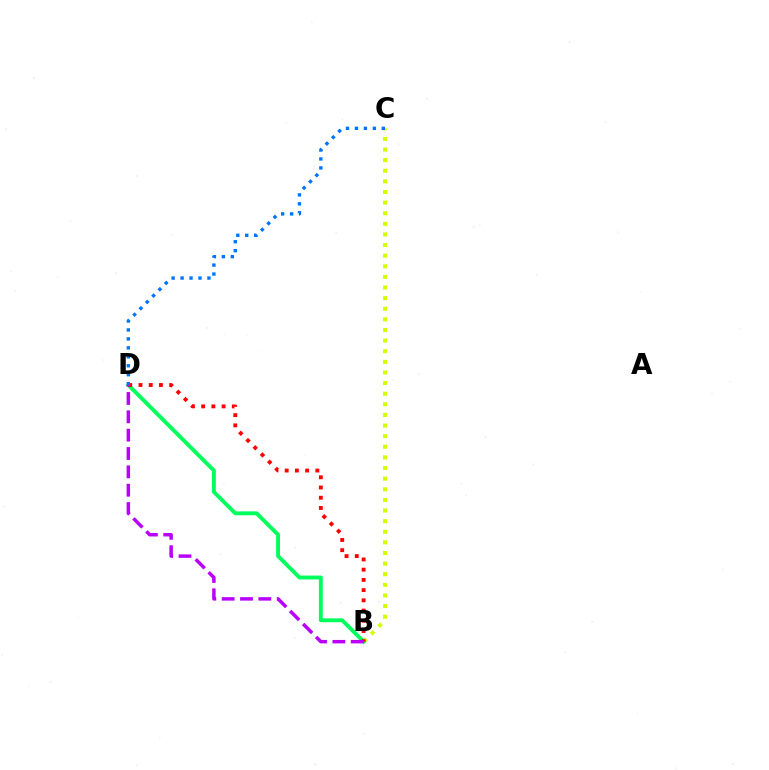{('B', 'C'): [{'color': '#d1ff00', 'line_style': 'dotted', 'thickness': 2.88}], ('B', 'D'): [{'color': '#00ff5c', 'line_style': 'solid', 'thickness': 2.79}, {'color': '#ff0000', 'line_style': 'dotted', 'thickness': 2.78}, {'color': '#b900ff', 'line_style': 'dashed', 'thickness': 2.49}], ('C', 'D'): [{'color': '#0074ff', 'line_style': 'dotted', 'thickness': 2.43}]}